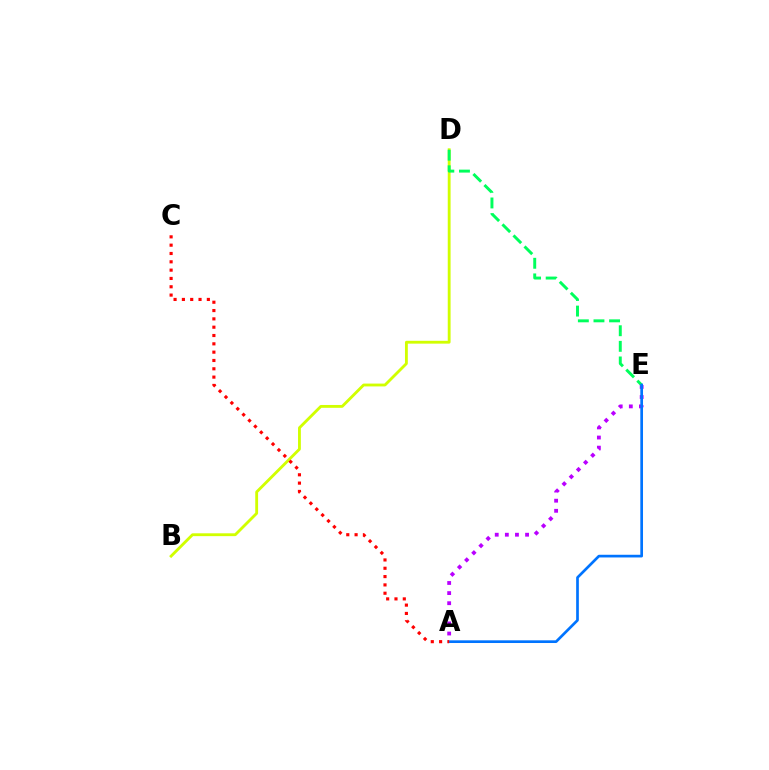{('B', 'D'): [{'color': '#d1ff00', 'line_style': 'solid', 'thickness': 2.04}], ('A', 'E'): [{'color': '#b900ff', 'line_style': 'dotted', 'thickness': 2.75}, {'color': '#0074ff', 'line_style': 'solid', 'thickness': 1.93}], ('D', 'E'): [{'color': '#00ff5c', 'line_style': 'dashed', 'thickness': 2.12}], ('A', 'C'): [{'color': '#ff0000', 'line_style': 'dotted', 'thickness': 2.26}]}